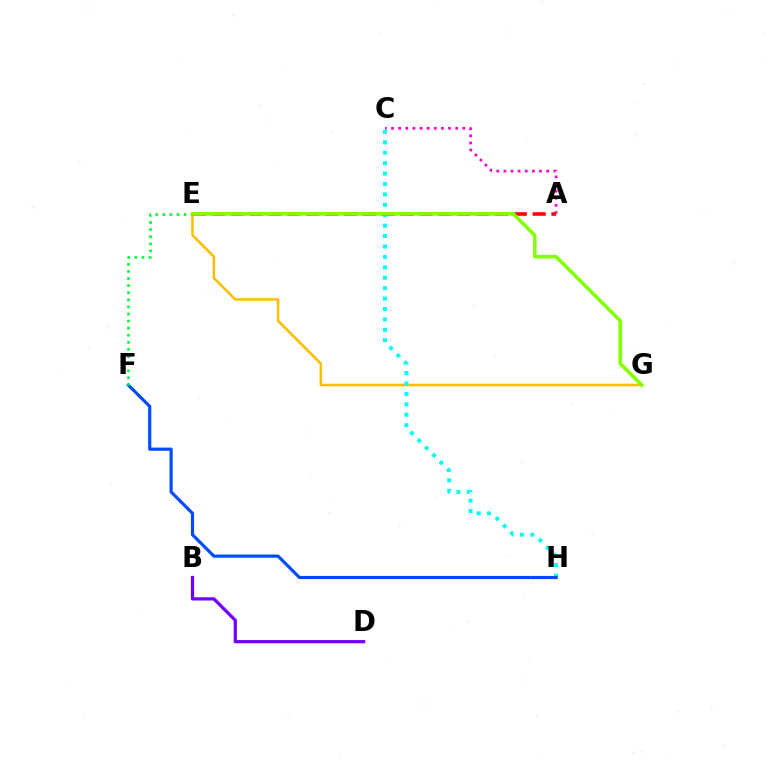{('E', 'G'): [{'color': '#ffbd00', 'line_style': 'solid', 'thickness': 1.83}, {'color': '#84ff00', 'line_style': 'solid', 'thickness': 2.62}], ('A', 'C'): [{'color': '#ff00cf', 'line_style': 'dotted', 'thickness': 1.94}], ('C', 'H'): [{'color': '#00fff6', 'line_style': 'dotted', 'thickness': 2.83}], ('F', 'H'): [{'color': '#004bff', 'line_style': 'solid', 'thickness': 2.27}], ('B', 'D'): [{'color': '#7200ff', 'line_style': 'solid', 'thickness': 2.34}], ('A', 'E'): [{'color': '#ff0000', 'line_style': 'dashed', 'thickness': 2.56}], ('E', 'F'): [{'color': '#00ff39', 'line_style': 'dotted', 'thickness': 1.93}]}